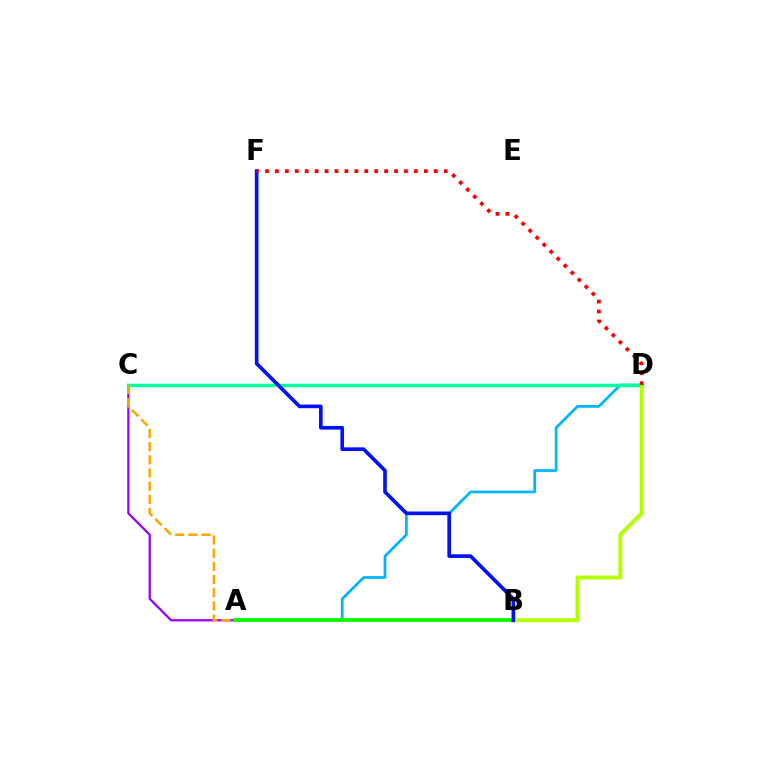{('A', 'C'): [{'color': '#9b00ff', 'line_style': 'solid', 'thickness': 1.62}, {'color': '#ffa500', 'line_style': 'dashed', 'thickness': 1.79}], ('A', 'D'): [{'color': '#00b5ff', 'line_style': 'solid', 'thickness': 1.97}], ('C', 'D'): [{'color': '#00ff9d', 'line_style': 'solid', 'thickness': 2.49}], ('A', 'B'): [{'color': '#ff00bd', 'line_style': 'solid', 'thickness': 1.77}, {'color': '#08ff00', 'line_style': 'solid', 'thickness': 2.71}], ('B', 'D'): [{'color': '#b3ff00', 'line_style': 'solid', 'thickness': 2.86}], ('B', 'F'): [{'color': '#0010ff', 'line_style': 'solid', 'thickness': 2.62}], ('D', 'F'): [{'color': '#ff0000', 'line_style': 'dotted', 'thickness': 2.7}]}